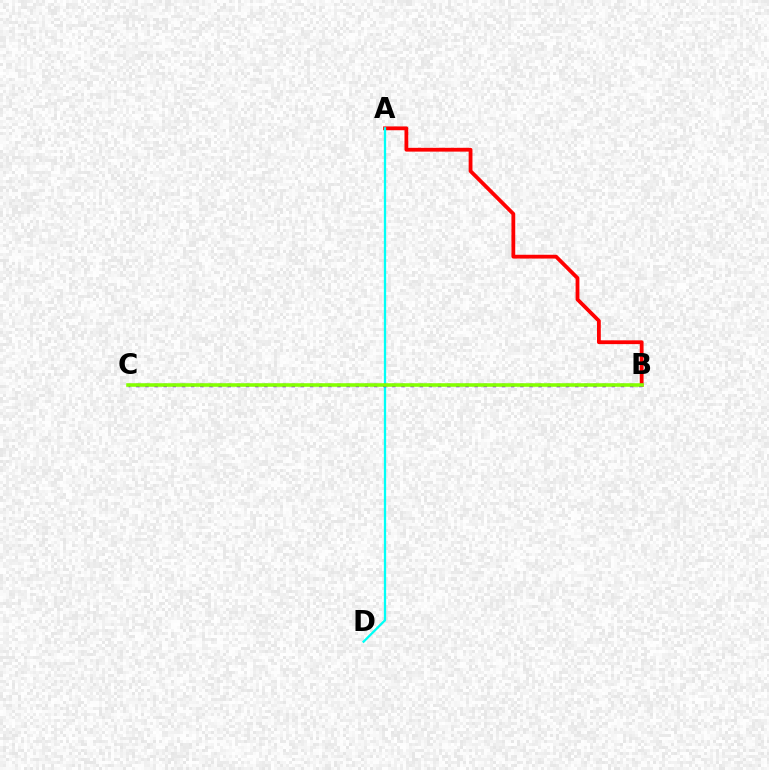{('A', 'B'): [{'color': '#ff0000', 'line_style': 'solid', 'thickness': 2.74}], ('A', 'D'): [{'color': '#00fff6', 'line_style': 'solid', 'thickness': 1.65}], ('B', 'C'): [{'color': '#7200ff', 'line_style': 'dotted', 'thickness': 2.48}, {'color': '#84ff00', 'line_style': 'solid', 'thickness': 2.56}]}